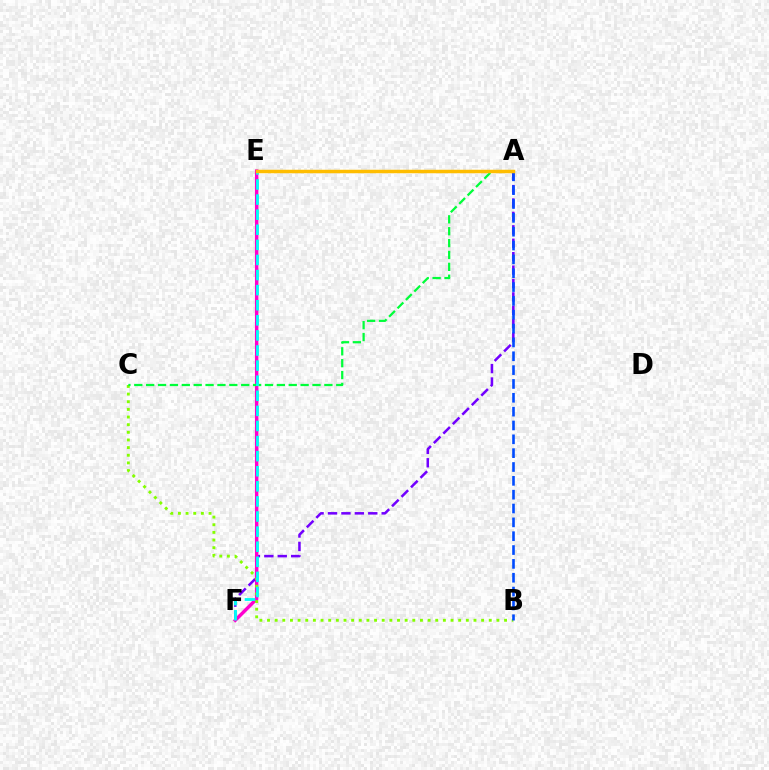{('A', 'E'): [{'color': '#ff0000', 'line_style': 'dashed', 'thickness': 1.83}, {'color': '#ffbd00', 'line_style': 'solid', 'thickness': 2.51}], ('A', 'F'): [{'color': '#7200ff', 'line_style': 'dashed', 'thickness': 1.82}], ('E', 'F'): [{'color': '#ff00cf', 'line_style': 'solid', 'thickness': 2.47}, {'color': '#00fff6', 'line_style': 'dashed', 'thickness': 2.05}], ('B', 'C'): [{'color': '#84ff00', 'line_style': 'dotted', 'thickness': 2.08}], ('A', 'C'): [{'color': '#00ff39', 'line_style': 'dashed', 'thickness': 1.61}], ('A', 'B'): [{'color': '#004bff', 'line_style': 'dashed', 'thickness': 1.88}]}